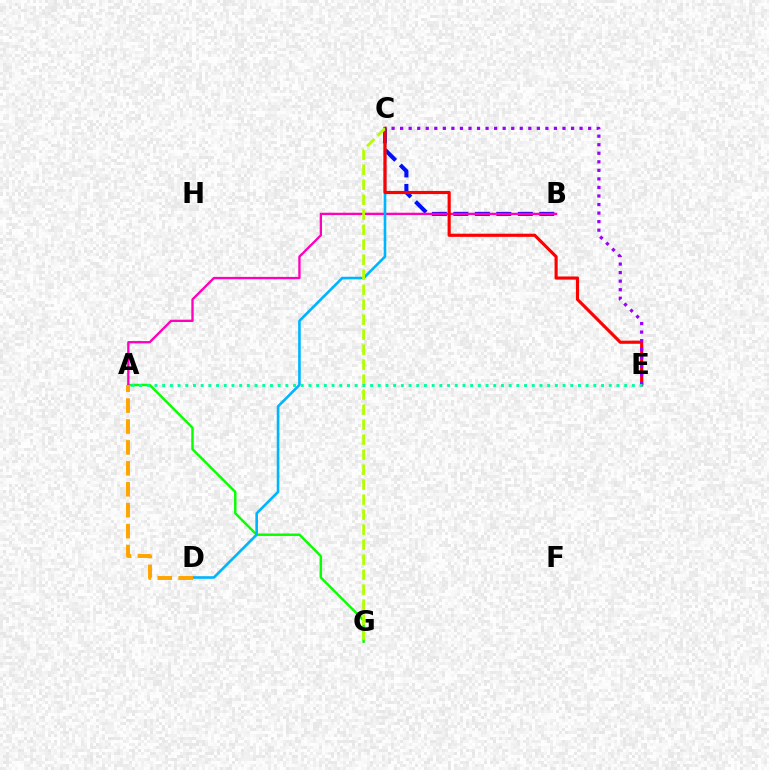{('B', 'C'): [{'color': '#0010ff', 'line_style': 'dashed', 'thickness': 2.92}], ('A', 'G'): [{'color': '#08ff00', 'line_style': 'solid', 'thickness': 1.77}], ('A', 'B'): [{'color': '#ff00bd', 'line_style': 'solid', 'thickness': 1.69}], ('C', 'D'): [{'color': '#00b5ff', 'line_style': 'solid', 'thickness': 1.89}], ('C', 'E'): [{'color': '#ff0000', 'line_style': 'solid', 'thickness': 2.26}, {'color': '#9b00ff', 'line_style': 'dotted', 'thickness': 2.32}], ('C', 'G'): [{'color': '#b3ff00', 'line_style': 'dashed', 'thickness': 2.04}], ('A', 'E'): [{'color': '#00ff9d', 'line_style': 'dotted', 'thickness': 2.09}], ('A', 'D'): [{'color': '#ffa500', 'line_style': 'dashed', 'thickness': 2.84}]}